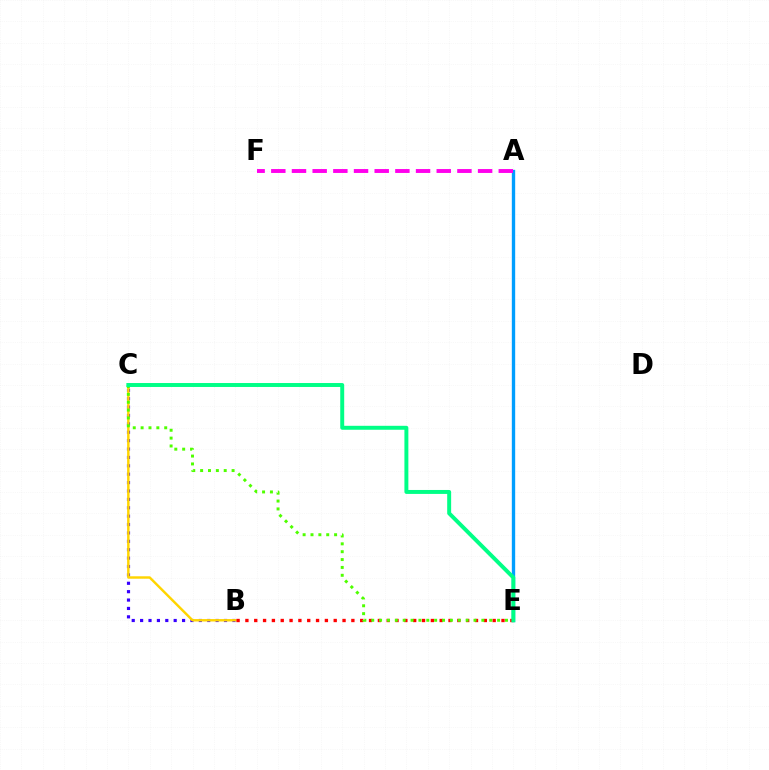{('A', 'E'): [{'color': '#009eff', 'line_style': 'solid', 'thickness': 2.41}], ('B', 'C'): [{'color': '#3700ff', 'line_style': 'dotted', 'thickness': 2.28}, {'color': '#ffd500', 'line_style': 'solid', 'thickness': 1.75}], ('B', 'E'): [{'color': '#ff0000', 'line_style': 'dotted', 'thickness': 2.4}], ('A', 'F'): [{'color': '#ff00ed', 'line_style': 'dashed', 'thickness': 2.81}], ('C', 'E'): [{'color': '#4fff00', 'line_style': 'dotted', 'thickness': 2.14}, {'color': '#00ff86', 'line_style': 'solid', 'thickness': 2.84}]}